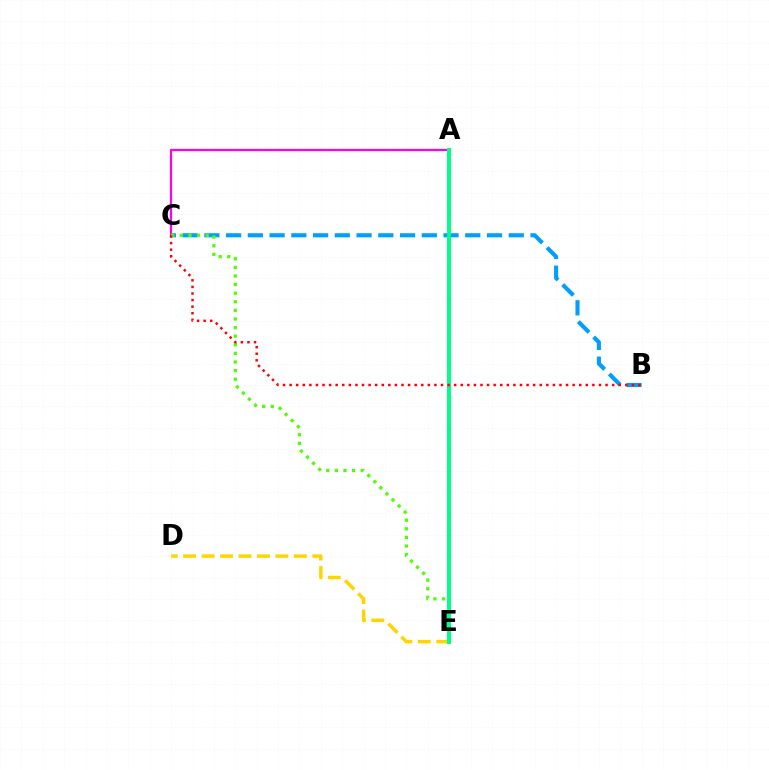{('A', 'C'): [{'color': '#ff00ed', 'line_style': 'solid', 'thickness': 1.6}], ('A', 'E'): [{'color': '#3700ff', 'line_style': 'dotted', 'thickness': 1.54}, {'color': '#00ff86', 'line_style': 'solid', 'thickness': 2.85}], ('B', 'C'): [{'color': '#009eff', 'line_style': 'dashed', 'thickness': 2.95}, {'color': '#ff0000', 'line_style': 'dotted', 'thickness': 1.79}], ('D', 'E'): [{'color': '#ffd500', 'line_style': 'dashed', 'thickness': 2.51}], ('C', 'E'): [{'color': '#4fff00', 'line_style': 'dotted', 'thickness': 2.34}]}